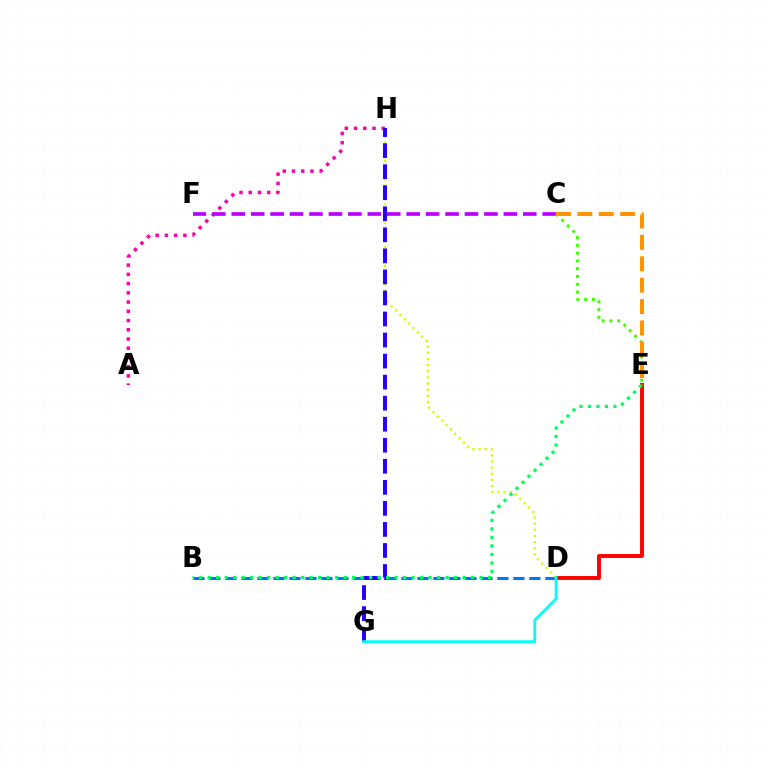{('D', 'E'): [{'color': '#ff0000', 'line_style': 'solid', 'thickness': 2.83}], ('A', 'H'): [{'color': '#ff00ac', 'line_style': 'dotted', 'thickness': 2.51}], ('B', 'D'): [{'color': '#0074ff', 'line_style': 'dashed', 'thickness': 2.17}], ('C', 'F'): [{'color': '#b900ff', 'line_style': 'dashed', 'thickness': 2.64}], ('D', 'H'): [{'color': '#d1ff00', 'line_style': 'dotted', 'thickness': 1.67}], ('G', 'H'): [{'color': '#2500ff', 'line_style': 'dashed', 'thickness': 2.86}], ('C', 'E'): [{'color': '#3dff00', 'line_style': 'dotted', 'thickness': 2.11}, {'color': '#ff9400', 'line_style': 'dashed', 'thickness': 2.91}], ('B', 'E'): [{'color': '#00ff5c', 'line_style': 'dotted', 'thickness': 2.31}], ('D', 'G'): [{'color': '#00fff6', 'line_style': 'solid', 'thickness': 2.02}]}